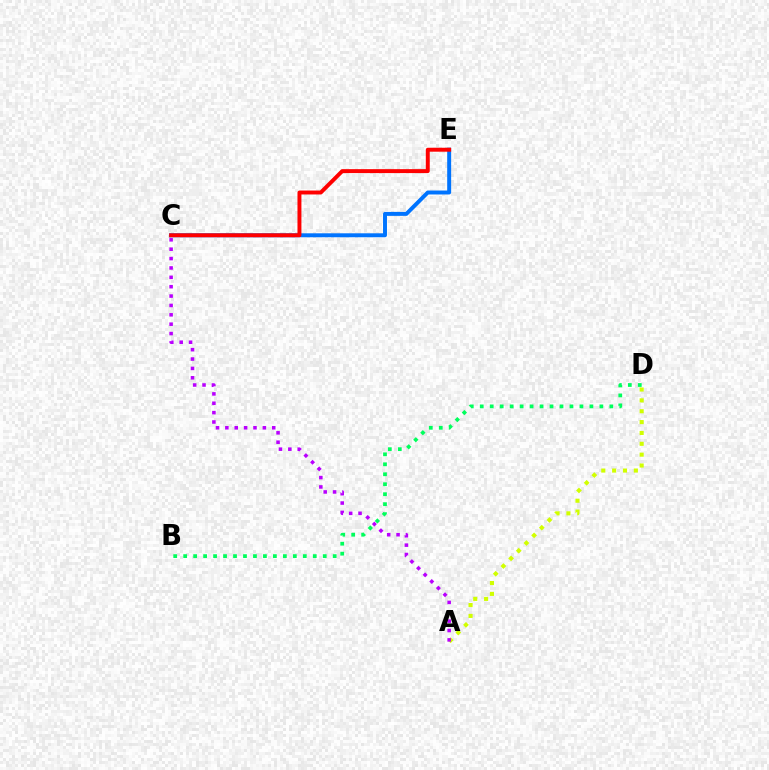{('A', 'D'): [{'color': '#d1ff00', 'line_style': 'dotted', 'thickness': 2.95}], ('B', 'D'): [{'color': '#00ff5c', 'line_style': 'dotted', 'thickness': 2.71}], ('A', 'C'): [{'color': '#b900ff', 'line_style': 'dotted', 'thickness': 2.55}], ('C', 'E'): [{'color': '#0074ff', 'line_style': 'solid', 'thickness': 2.85}, {'color': '#ff0000', 'line_style': 'solid', 'thickness': 2.83}]}